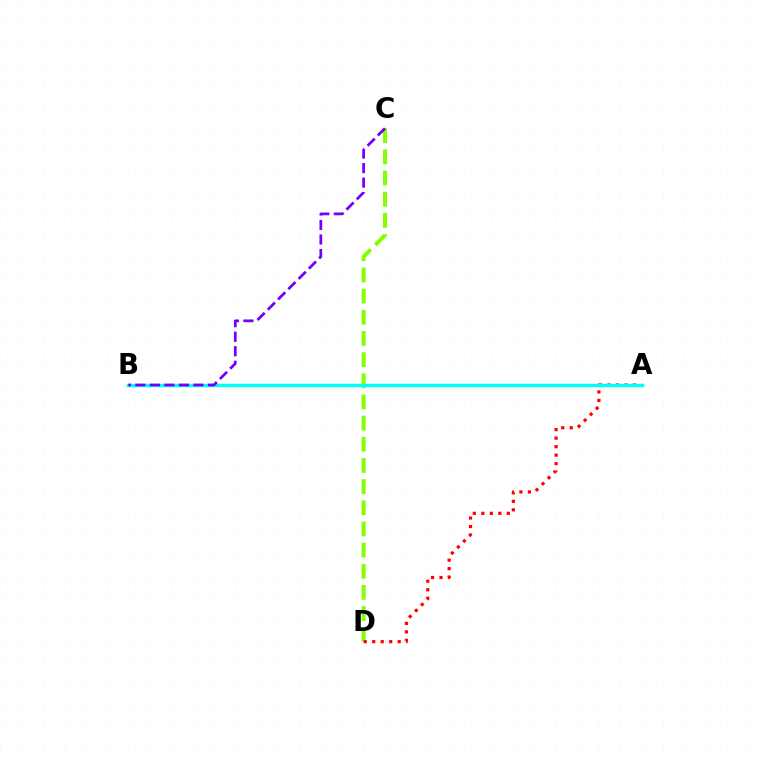{('C', 'D'): [{'color': '#84ff00', 'line_style': 'dashed', 'thickness': 2.87}], ('A', 'D'): [{'color': '#ff0000', 'line_style': 'dotted', 'thickness': 2.31}], ('A', 'B'): [{'color': '#00fff6', 'line_style': 'solid', 'thickness': 2.46}], ('B', 'C'): [{'color': '#7200ff', 'line_style': 'dashed', 'thickness': 1.97}]}